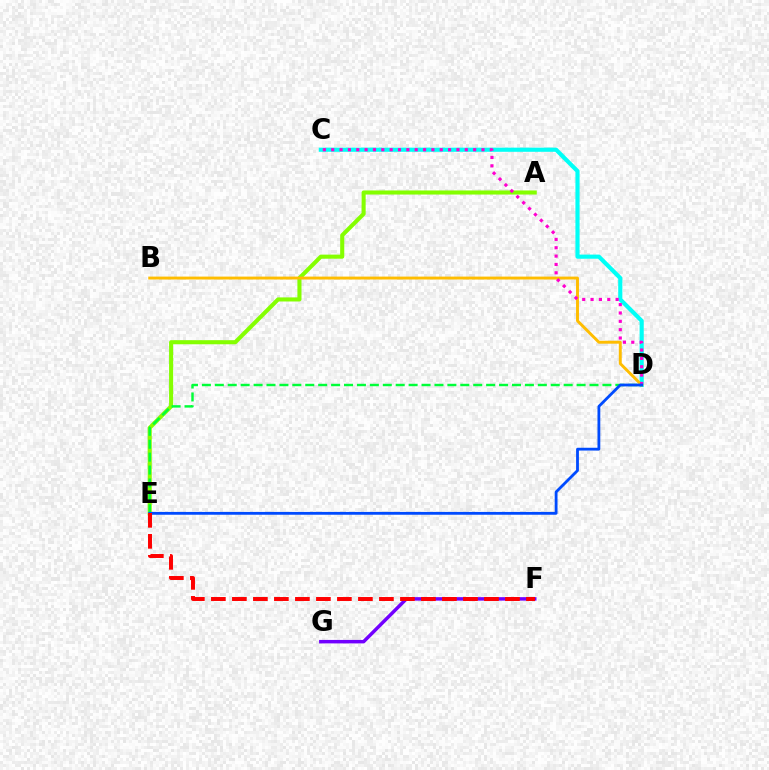{('F', 'G'): [{'color': '#7200ff', 'line_style': 'solid', 'thickness': 2.51}], ('A', 'E'): [{'color': '#84ff00', 'line_style': 'solid', 'thickness': 2.94}], ('C', 'D'): [{'color': '#00fff6', 'line_style': 'solid', 'thickness': 2.99}, {'color': '#ff00cf', 'line_style': 'dotted', 'thickness': 2.27}], ('D', 'E'): [{'color': '#00ff39', 'line_style': 'dashed', 'thickness': 1.76}, {'color': '#004bff', 'line_style': 'solid', 'thickness': 2.02}], ('B', 'D'): [{'color': '#ffbd00', 'line_style': 'solid', 'thickness': 2.1}], ('E', 'F'): [{'color': '#ff0000', 'line_style': 'dashed', 'thickness': 2.85}]}